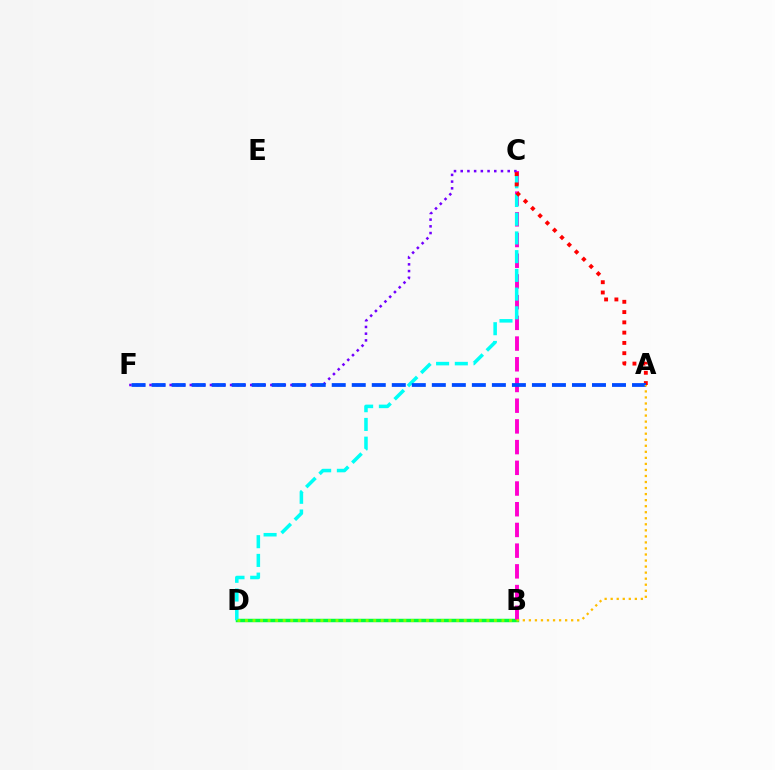{('B', 'D'): [{'color': '#00ff39', 'line_style': 'solid', 'thickness': 2.5}, {'color': '#84ff00', 'line_style': 'dotted', 'thickness': 2.05}], ('B', 'C'): [{'color': '#ff00cf', 'line_style': 'dashed', 'thickness': 2.81}], ('C', 'F'): [{'color': '#7200ff', 'line_style': 'dotted', 'thickness': 1.82}], ('C', 'D'): [{'color': '#00fff6', 'line_style': 'dashed', 'thickness': 2.54}], ('A', 'C'): [{'color': '#ff0000', 'line_style': 'dotted', 'thickness': 2.79}], ('A', 'F'): [{'color': '#004bff', 'line_style': 'dashed', 'thickness': 2.72}], ('A', 'B'): [{'color': '#ffbd00', 'line_style': 'dotted', 'thickness': 1.64}]}